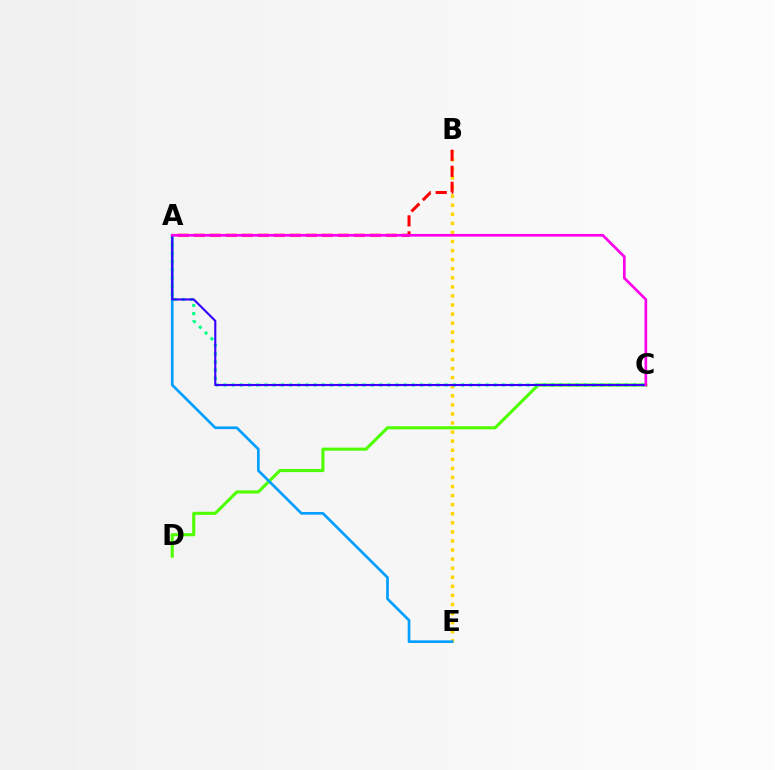{('C', 'D'): [{'color': '#4fff00', 'line_style': 'solid', 'thickness': 2.23}], ('B', 'E'): [{'color': '#ffd500', 'line_style': 'dotted', 'thickness': 2.47}], ('A', 'E'): [{'color': '#009eff', 'line_style': 'solid', 'thickness': 1.92}], ('A', 'B'): [{'color': '#ff0000', 'line_style': 'dashed', 'thickness': 2.18}], ('A', 'C'): [{'color': '#00ff86', 'line_style': 'dotted', 'thickness': 2.23}, {'color': '#3700ff', 'line_style': 'solid', 'thickness': 1.53}, {'color': '#ff00ed', 'line_style': 'solid', 'thickness': 1.93}]}